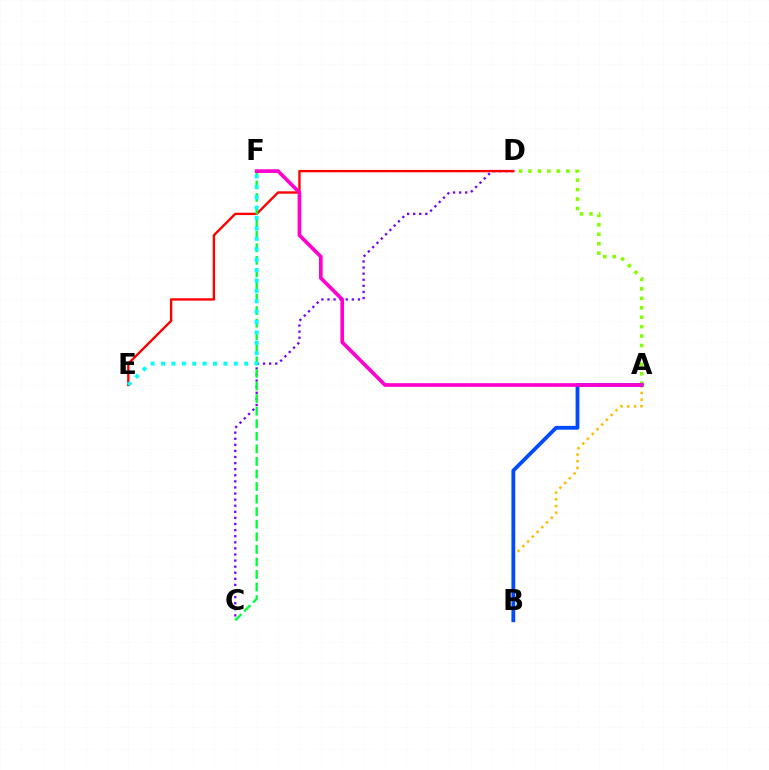{('C', 'D'): [{'color': '#7200ff', 'line_style': 'dotted', 'thickness': 1.65}], ('A', 'B'): [{'color': '#ffbd00', 'line_style': 'dotted', 'thickness': 1.82}, {'color': '#004bff', 'line_style': 'solid', 'thickness': 2.74}], ('A', 'D'): [{'color': '#84ff00', 'line_style': 'dotted', 'thickness': 2.56}], ('D', 'E'): [{'color': '#ff0000', 'line_style': 'solid', 'thickness': 1.71}], ('C', 'F'): [{'color': '#00ff39', 'line_style': 'dashed', 'thickness': 1.71}], ('A', 'F'): [{'color': '#ff00cf', 'line_style': 'solid', 'thickness': 2.64}], ('E', 'F'): [{'color': '#00fff6', 'line_style': 'dotted', 'thickness': 2.83}]}